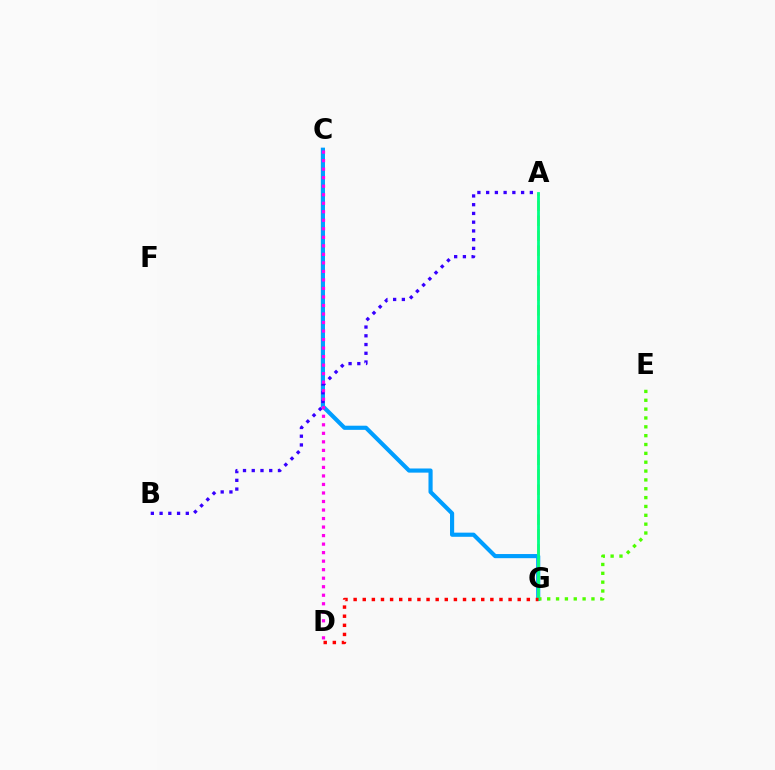{('C', 'G'): [{'color': '#009eff', 'line_style': 'solid', 'thickness': 2.98}], ('E', 'G'): [{'color': '#4fff00', 'line_style': 'dotted', 'thickness': 2.4}], ('A', 'G'): [{'color': '#ffd500', 'line_style': 'dashed', 'thickness': 2.03}, {'color': '#00ff86', 'line_style': 'solid', 'thickness': 2.01}], ('A', 'B'): [{'color': '#3700ff', 'line_style': 'dotted', 'thickness': 2.37}], ('C', 'D'): [{'color': '#ff00ed', 'line_style': 'dotted', 'thickness': 2.32}], ('D', 'G'): [{'color': '#ff0000', 'line_style': 'dotted', 'thickness': 2.48}]}